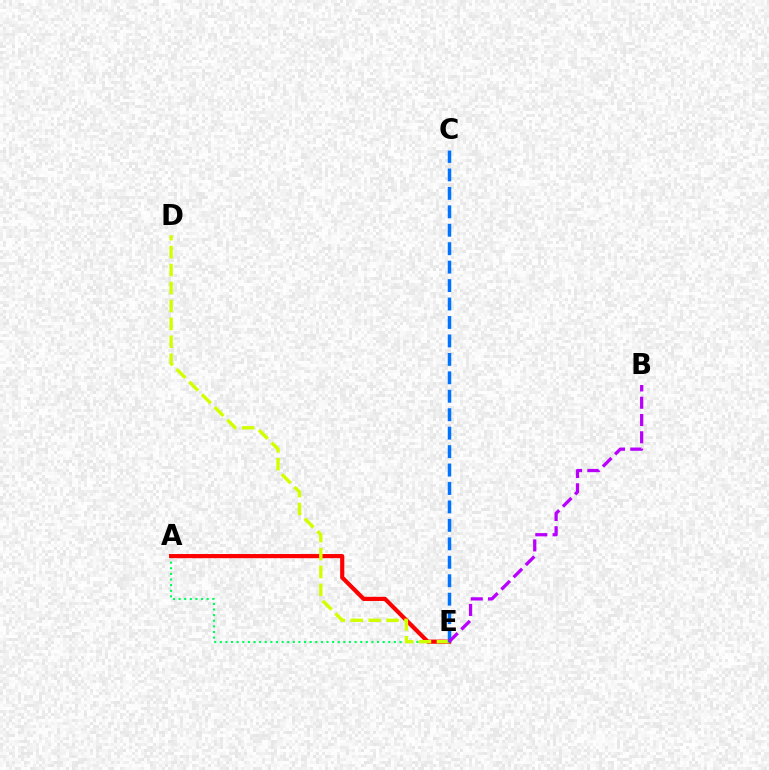{('A', 'E'): [{'color': '#00ff5c', 'line_style': 'dotted', 'thickness': 1.53}, {'color': '#ff0000', 'line_style': 'solid', 'thickness': 3.0}], ('D', 'E'): [{'color': '#d1ff00', 'line_style': 'dashed', 'thickness': 2.44}], ('C', 'E'): [{'color': '#0074ff', 'line_style': 'dashed', 'thickness': 2.51}], ('B', 'E'): [{'color': '#b900ff', 'line_style': 'dashed', 'thickness': 2.35}]}